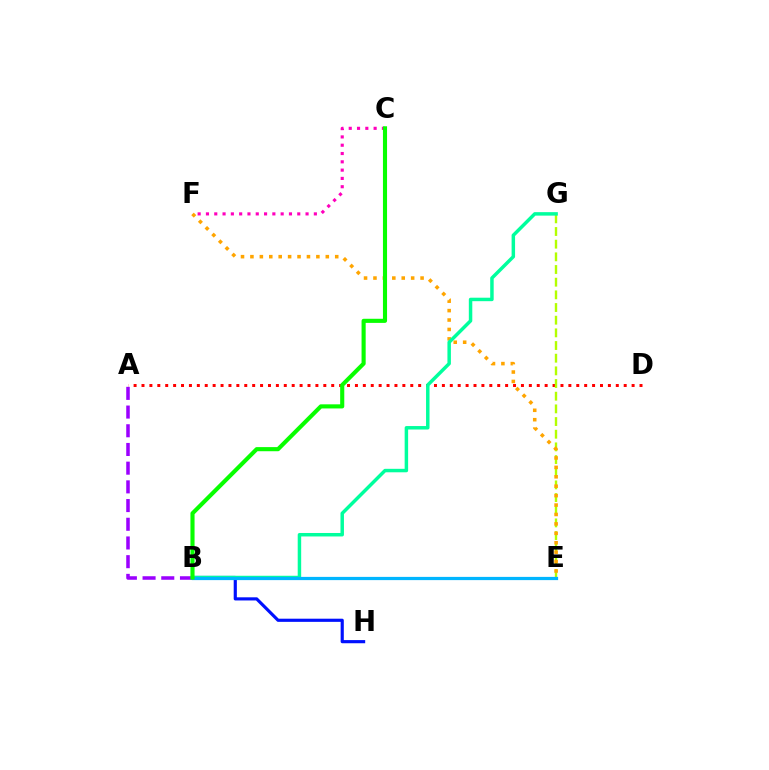{('A', 'D'): [{'color': '#ff0000', 'line_style': 'dotted', 'thickness': 2.15}], ('E', 'G'): [{'color': '#b3ff00', 'line_style': 'dashed', 'thickness': 1.72}], ('E', 'F'): [{'color': '#ffa500', 'line_style': 'dotted', 'thickness': 2.56}], ('B', 'H'): [{'color': '#0010ff', 'line_style': 'solid', 'thickness': 2.27}], ('A', 'B'): [{'color': '#9b00ff', 'line_style': 'dashed', 'thickness': 2.54}], ('B', 'G'): [{'color': '#00ff9d', 'line_style': 'solid', 'thickness': 2.5}], ('C', 'F'): [{'color': '#ff00bd', 'line_style': 'dotted', 'thickness': 2.26}], ('B', 'E'): [{'color': '#00b5ff', 'line_style': 'solid', 'thickness': 2.32}], ('B', 'C'): [{'color': '#08ff00', 'line_style': 'solid', 'thickness': 2.96}]}